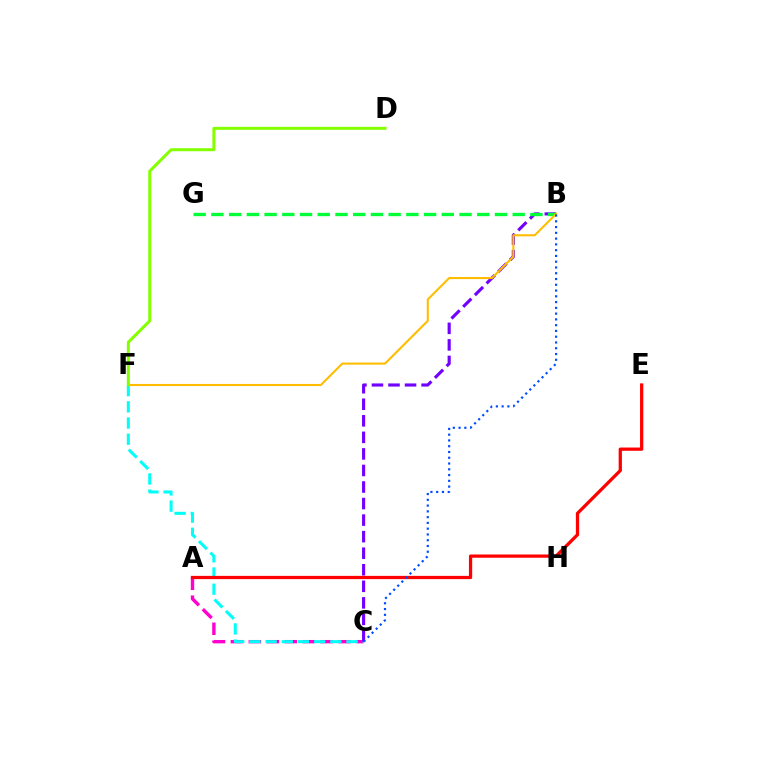{('A', 'C'): [{'color': '#ff00cf', 'line_style': 'dashed', 'thickness': 2.44}], ('C', 'F'): [{'color': '#00fff6', 'line_style': 'dashed', 'thickness': 2.2}], ('B', 'C'): [{'color': '#7200ff', 'line_style': 'dashed', 'thickness': 2.25}, {'color': '#004bff', 'line_style': 'dotted', 'thickness': 1.57}], ('A', 'E'): [{'color': '#ff0000', 'line_style': 'solid', 'thickness': 2.35}], ('B', 'G'): [{'color': '#00ff39', 'line_style': 'dashed', 'thickness': 2.41}], ('B', 'F'): [{'color': '#ffbd00', 'line_style': 'solid', 'thickness': 1.5}], ('D', 'F'): [{'color': '#84ff00', 'line_style': 'solid', 'thickness': 2.16}]}